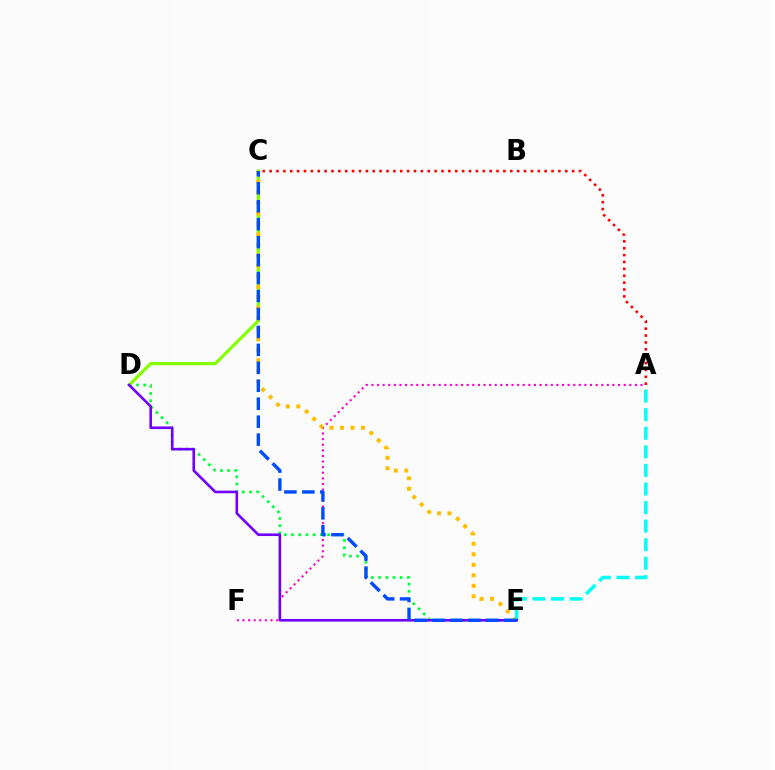{('D', 'E'): [{'color': '#00ff39', 'line_style': 'dotted', 'thickness': 1.96}, {'color': '#7200ff', 'line_style': 'solid', 'thickness': 1.89}], ('A', 'C'): [{'color': '#ff0000', 'line_style': 'dotted', 'thickness': 1.87}], ('A', 'F'): [{'color': '#ff00cf', 'line_style': 'dotted', 'thickness': 1.52}], ('C', 'D'): [{'color': '#84ff00', 'line_style': 'solid', 'thickness': 2.32}], ('C', 'E'): [{'color': '#ffbd00', 'line_style': 'dotted', 'thickness': 2.85}, {'color': '#004bff', 'line_style': 'dashed', 'thickness': 2.44}], ('A', 'E'): [{'color': '#00fff6', 'line_style': 'dashed', 'thickness': 2.52}]}